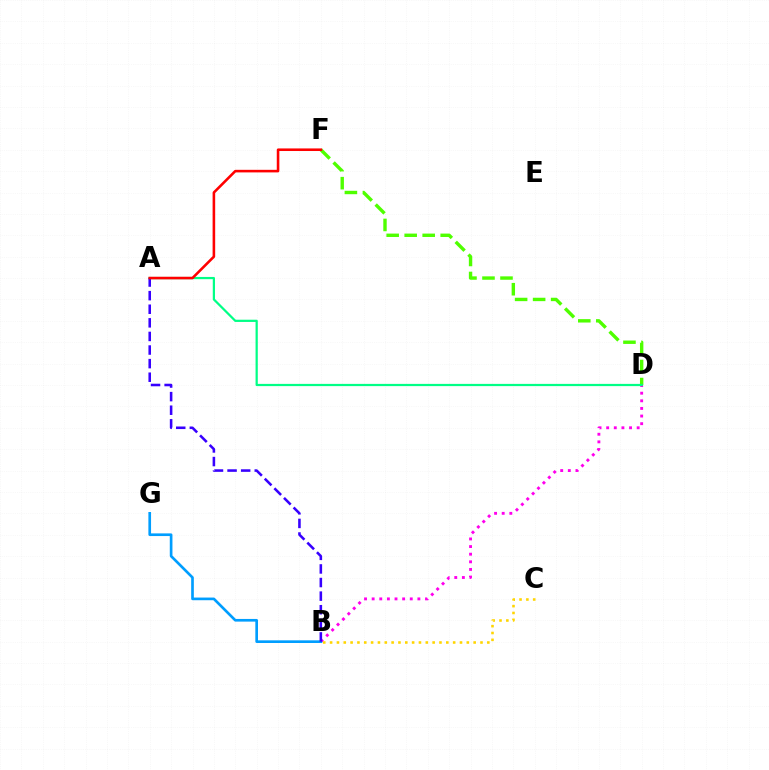{('D', 'F'): [{'color': '#4fff00', 'line_style': 'dashed', 'thickness': 2.45}], ('B', 'D'): [{'color': '#ff00ed', 'line_style': 'dotted', 'thickness': 2.07}], ('B', 'C'): [{'color': '#ffd500', 'line_style': 'dotted', 'thickness': 1.86}], ('A', 'D'): [{'color': '#00ff86', 'line_style': 'solid', 'thickness': 1.6}], ('B', 'G'): [{'color': '#009eff', 'line_style': 'solid', 'thickness': 1.92}], ('A', 'B'): [{'color': '#3700ff', 'line_style': 'dashed', 'thickness': 1.85}], ('A', 'F'): [{'color': '#ff0000', 'line_style': 'solid', 'thickness': 1.86}]}